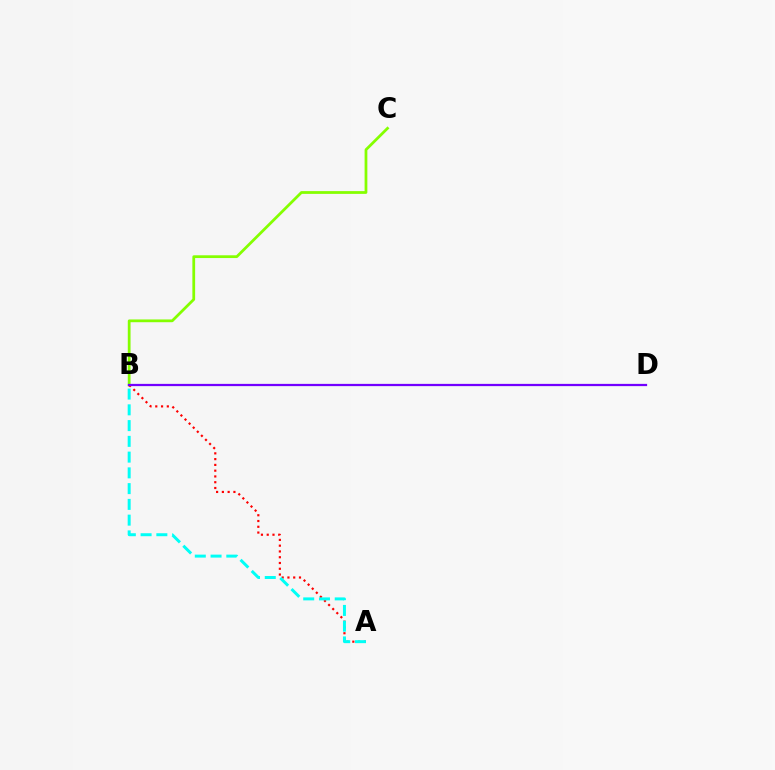{('B', 'C'): [{'color': '#84ff00', 'line_style': 'solid', 'thickness': 1.99}], ('A', 'B'): [{'color': '#ff0000', 'line_style': 'dotted', 'thickness': 1.57}, {'color': '#00fff6', 'line_style': 'dashed', 'thickness': 2.14}], ('B', 'D'): [{'color': '#7200ff', 'line_style': 'solid', 'thickness': 1.61}]}